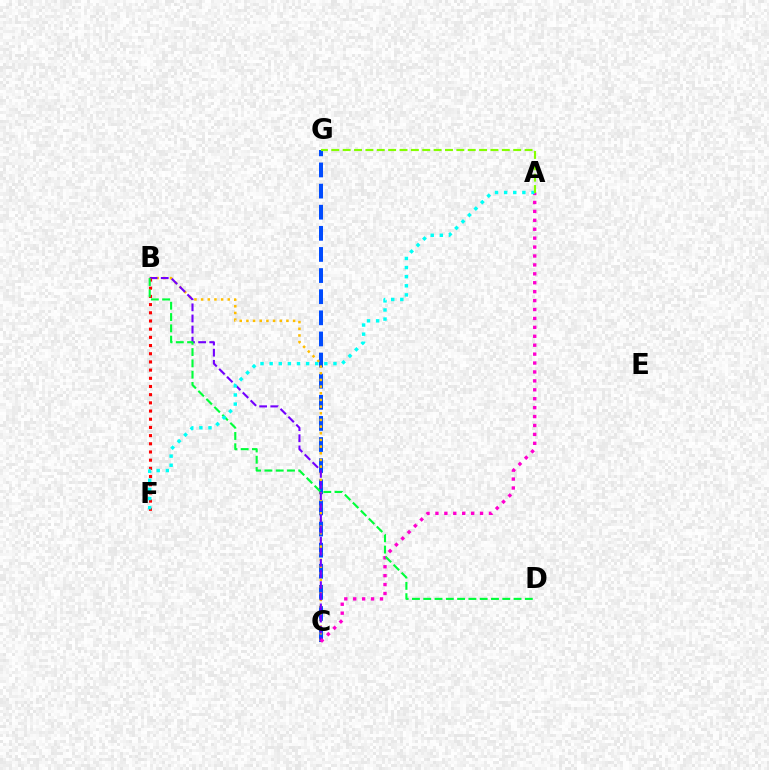{('C', 'G'): [{'color': '#004bff', 'line_style': 'dashed', 'thickness': 2.87}], ('B', 'C'): [{'color': '#ffbd00', 'line_style': 'dotted', 'thickness': 1.81}, {'color': '#7200ff', 'line_style': 'dashed', 'thickness': 1.51}], ('B', 'F'): [{'color': '#ff0000', 'line_style': 'dotted', 'thickness': 2.22}], ('A', 'C'): [{'color': '#ff00cf', 'line_style': 'dotted', 'thickness': 2.42}], ('B', 'D'): [{'color': '#00ff39', 'line_style': 'dashed', 'thickness': 1.53}], ('A', 'F'): [{'color': '#00fff6', 'line_style': 'dotted', 'thickness': 2.48}], ('A', 'G'): [{'color': '#84ff00', 'line_style': 'dashed', 'thickness': 1.54}]}